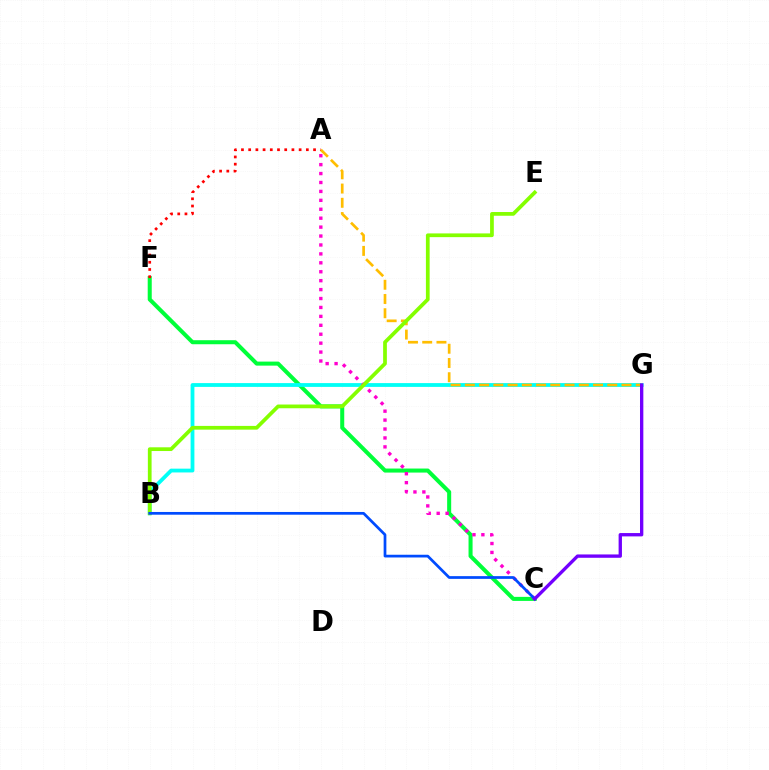{('C', 'F'): [{'color': '#00ff39', 'line_style': 'solid', 'thickness': 2.9}], ('B', 'G'): [{'color': '#00fff6', 'line_style': 'solid', 'thickness': 2.73}], ('A', 'G'): [{'color': '#ffbd00', 'line_style': 'dashed', 'thickness': 1.93}], ('A', 'C'): [{'color': '#ff00cf', 'line_style': 'dotted', 'thickness': 2.43}], ('B', 'E'): [{'color': '#84ff00', 'line_style': 'solid', 'thickness': 2.69}], ('A', 'F'): [{'color': '#ff0000', 'line_style': 'dotted', 'thickness': 1.96}], ('B', 'C'): [{'color': '#004bff', 'line_style': 'solid', 'thickness': 1.96}], ('C', 'G'): [{'color': '#7200ff', 'line_style': 'solid', 'thickness': 2.4}]}